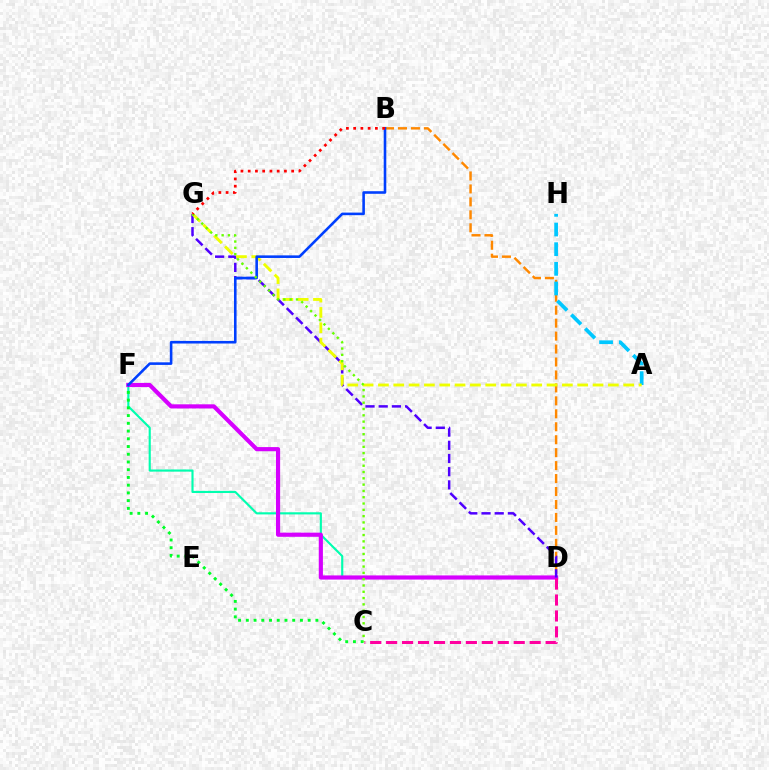{('B', 'D'): [{'color': '#ff8800', 'line_style': 'dashed', 'thickness': 1.76}], ('A', 'H'): [{'color': '#00c7ff', 'line_style': 'dashed', 'thickness': 2.67}], ('D', 'F'): [{'color': '#00ffaf', 'line_style': 'solid', 'thickness': 1.54}, {'color': '#d600ff', 'line_style': 'solid', 'thickness': 2.99}], ('C', 'F'): [{'color': '#00ff27', 'line_style': 'dotted', 'thickness': 2.1}], ('D', 'G'): [{'color': '#4f00ff', 'line_style': 'dashed', 'thickness': 1.79}], ('C', 'D'): [{'color': '#ff00a0', 'line_style': 'dashed', 'thickness': 2.17}], ('A', 'G'): [{'color': '#eeff00', 'line_style': 'dashed', 'thickness': 2.08}], ('B', 'F'): [{'color': '#003fff', 'line_style': 'solid', 'thickness': 1.87}], ('C', 'G'): [{'color': '#66ff00', 'line_style': 'dotted', 'thickness': 1.71}], ('B', 'G'): [{'color': '#ff0000', 'line_style': 'dotted', 'thickness': 1.97}]}